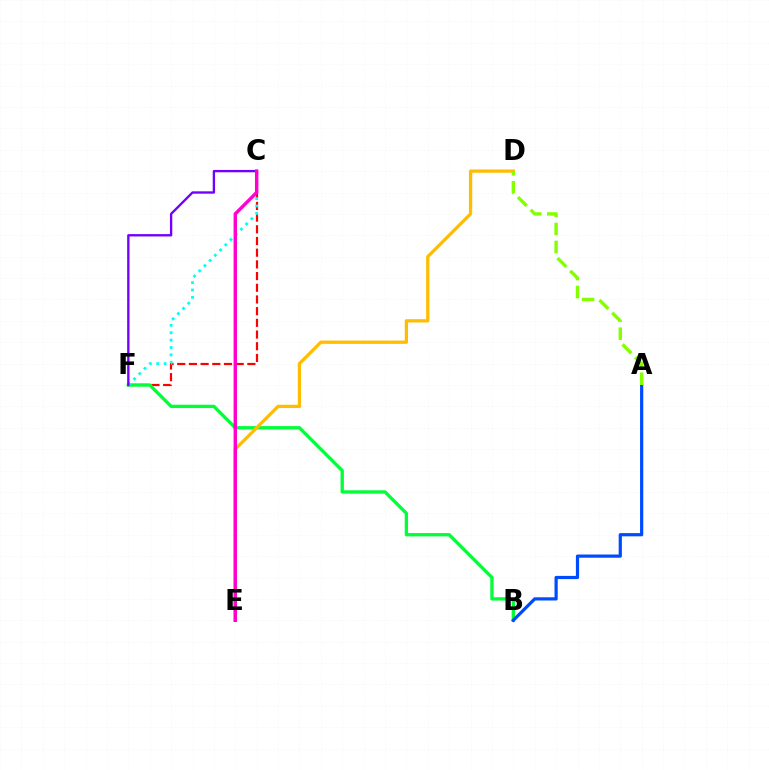{('C', 'F'): [{'color': '#ff0000', 'line_style': 'dashed', 'thickness': 1.59}, {'color': '#00fff6', 'line_style': 'dotted', 'thickness': 2.0}, {'color': '#7200ff', 'line_style': 'solid', 'thickness': 1.69}], ('B', 'F'): [{'color': '#00ff39', 'line_style': 'solid', 'thickness': 2.39}], ('A', 'B'): [{'color': '#004bff', 'line_style': 'solid', 'thickness': 2.31}], ('D', 'E'): [{'color': '#ffbd00', 'line_style': 'solid', 'thickness': 2.37}], ('C', 'E'): [{'color': '#ff00cf', 'line_style': 'solid', 'thickness': 2.45}], ('A', 'D'): [{'color': '#84ff00', 'line_style': 'dashed', 'thickness': 2.44}]}